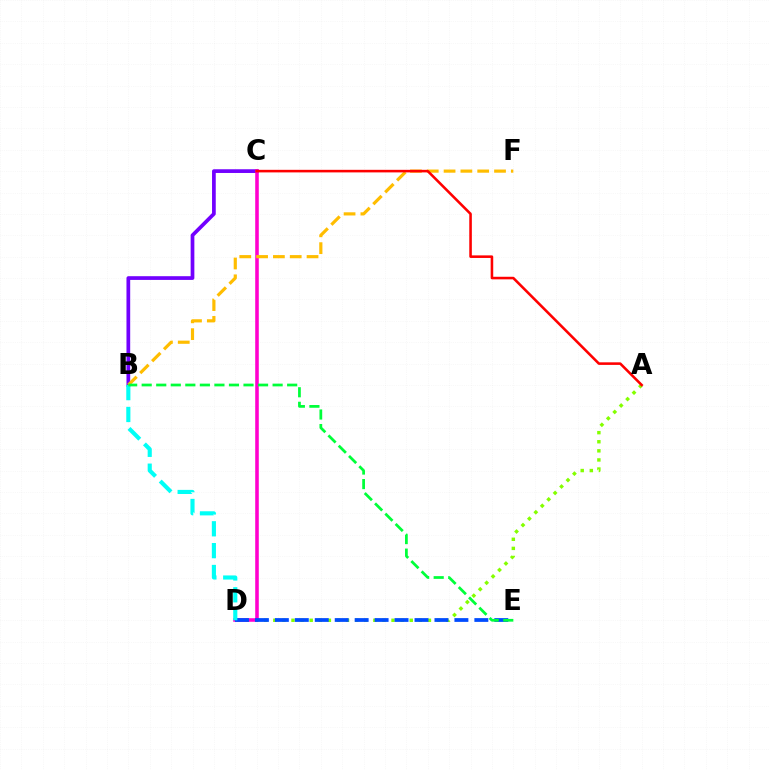{('B', 'C'): [{'color': '#7200ff', 'line_style': 'solid', 'thickness': 2.68}], ('A', 'D'): [{'color': '#84ff00', 'line_style': 'dotted', 'thickness': 2.47}], ('C', 'D'): [{'color': '#ff00cf', 'line_style': 'solid', 'thickness': 2.57}], ('B', 'F'): [{'color': '#ffbd00', 'line_style': 'dashed', 'thickness': 2.28}], ('D', 'E'): [{'color': '#004bff', 'line_style': 'dashed', 'thickness': 2.71}], ('B', 'D'): [{'color': '#00fff6', 'line_style': 'dashed', 'thickness': 2.97}], ('B', 'E'): [{'color': '#00ff39', 'line_style': 'dashed', 'thickness': 1.98}], ('A', 'C'): [{'color': '#ff0000', 'line_style': 'solid', 'thickness': 1.85}]}